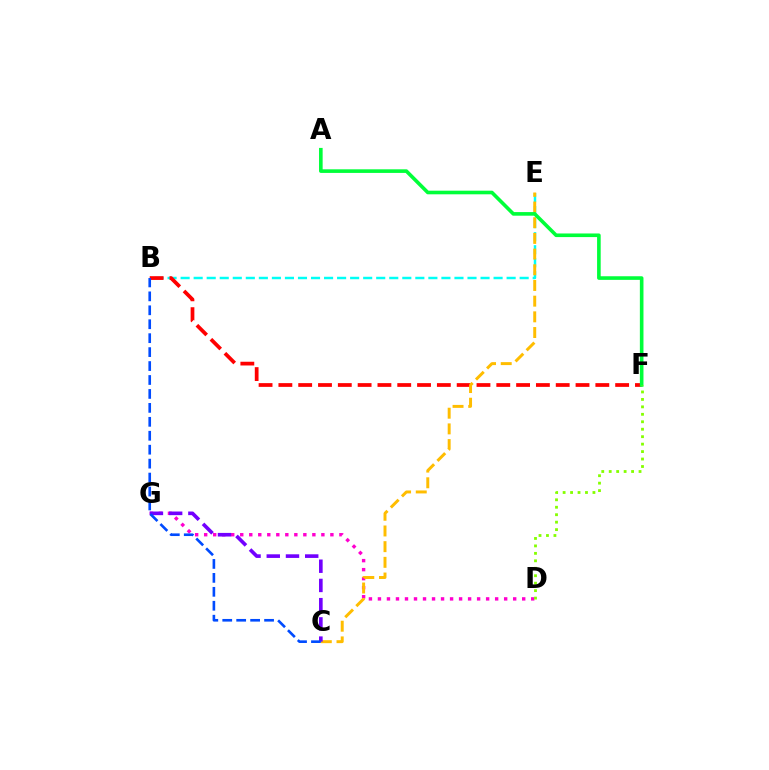{('D', 'G'): [{'color': '#ff00cf', 'line_style': 'dotted', 'thickness': 2.45}], ('B', 'E'): [{'color': '#00fff6', 'line_style': 'dashed', 'thickness': 1.77}], ('B', 'F'): [{'color': '#ff0000', 'line_style': 'dashed', 'thickness': 2.69}], ('C', 'E'): [{'color': '#ffbd00', 'line_style': 'dashed', 'thickness': 2.13}], ('A', 'F'): [{'color': '#00ff39', 'line_style': 'solid', 'thickness': 2.6}], ('C', 'G'): [{'color': '#7200ff', 'line_style': 'dashed', 'thickness': 2.61}], ('D', 'F'): [{'color': '#84ff00', 'line_style': 'dotted', 'thickness': 2.03}], ('B', 'C'): [{'color': '#004bff', 'line_style': 'dashed', 'thickness': 1.89}]}